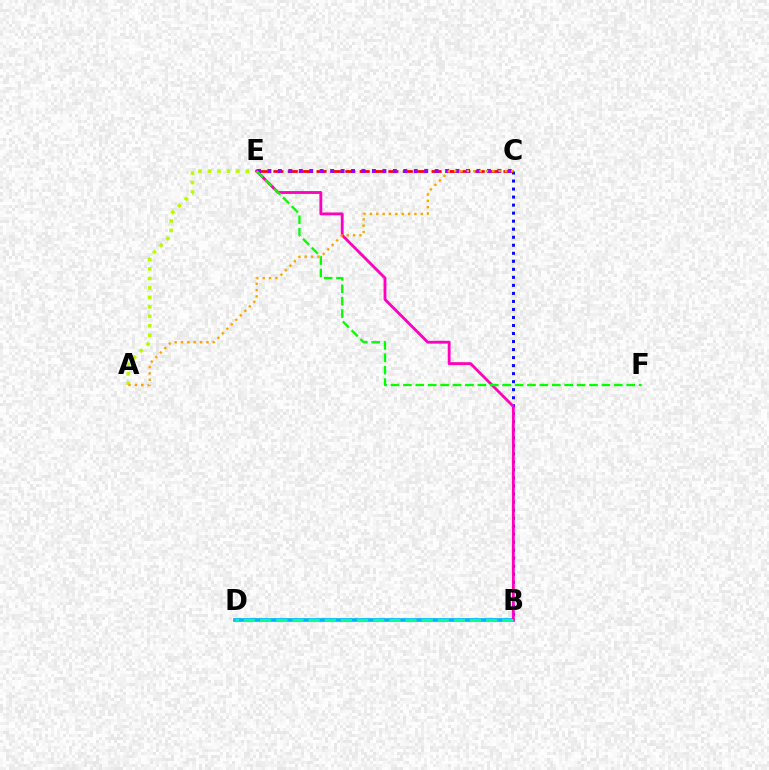{('B', 'C'): [{'color': '#0010ff', 'line_style': 'dotted', 'thickness': 2.18}], ('B', 'D'): [{'color': '#00b5ff', 'line_style': 'solid', 'thickness': 2.65}, {'color': '#00ff9d', 'line_style': 'dashed', 'thickness': 2.19}], ('A', 'E'): [{'color': '#b3ff00', 'line_style': 'dotted', 'thickness': 2.57}], ('B', 'E'): [{'color': '#ff00bd', 'line_style': 'solid', 'thickness': 2.04}], ('C', 'E'): [{'color': '#ff0000', 'line_style': 'dashed', 'thickness': 1.95}, {'color': '#9b00ff', 'line_style': 'dotted', 'thickness': 2.84}], ('A', 'C'): [{'color': '#ffa500', 'line_style': 'dotted', 'thickness': 1.73}], ('E', 'F'): [{'color': '#08ff00', 'line_style': 'dashed', 'thickness': 1.69}]}